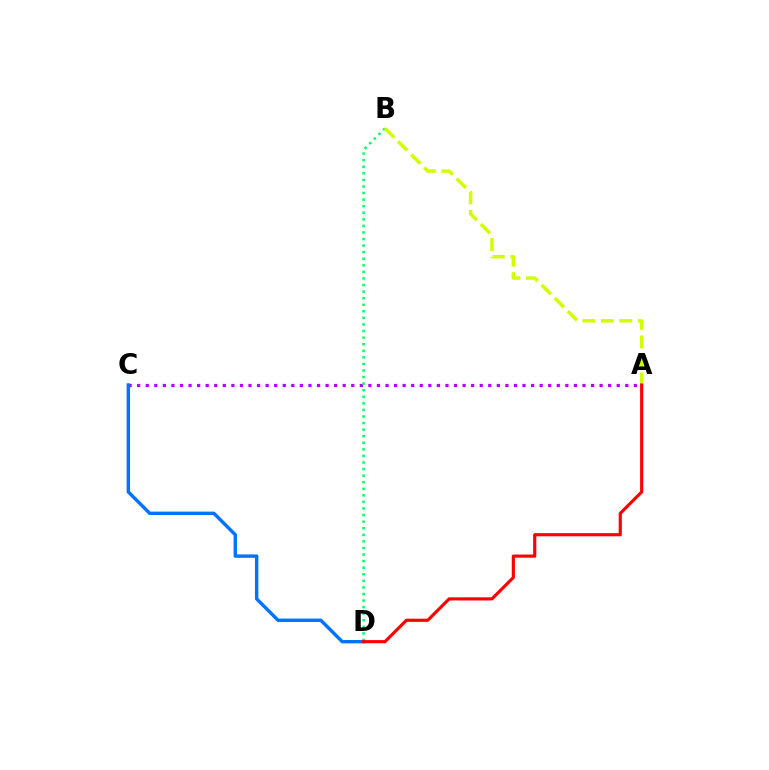{('A', 'C'): [{'color': '#b900ff', 'line_style': 'dotted', 'thickness': 2.33}], ('B', 'D'): [{'color': '#00ff5c', 'line_style': 'dotted', 'thickness': 1.79}], ('C', 'D'): [{'color': '#0074ff', 'line_style': 'solid', 'thickness': 2.46}], ('A', 'B'): [{'color': '#d1ff00', 'line_style': 'dashed', 'thickness': 2.51}], ('A', 'D'): [{'color': '#ff0000', 'line_style': 'solid', 'thickness': 2.26}]}